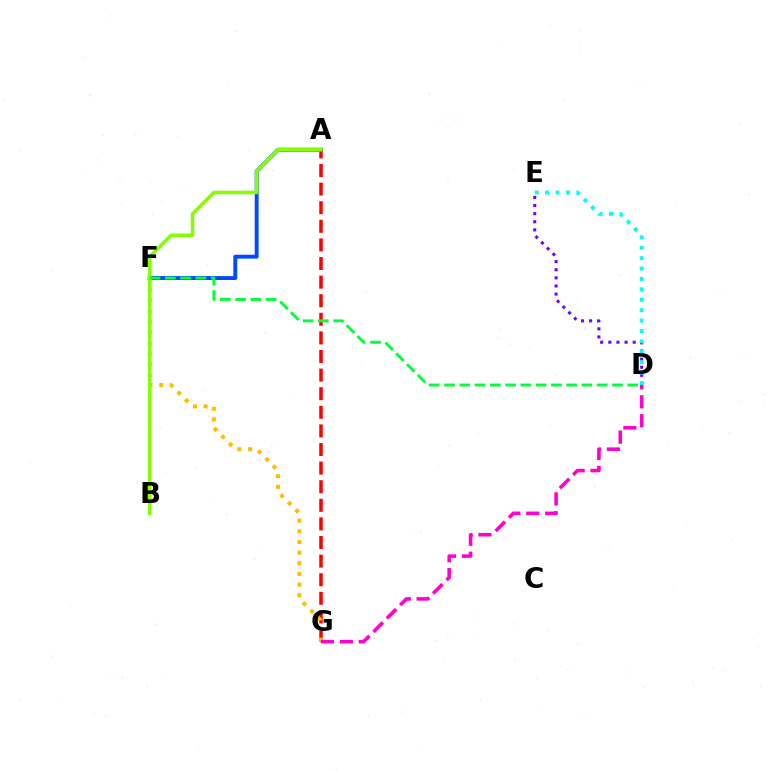{('A', 'G'): [{'color': '#ff0000', 'line_style': 'dashed', 'thickness': 2.53}], ('A', 'F'): [{'color': '#004bff', 'line_style': 'solid', 'thickness': 2.81}], ('D', 'E'): [{'color': '#7200ff', 'line_style': 'dotted', 'thickness': 2.21}, {'color': '#00fff6', 'line_style': 'dotted', 'thickness': 2.83}], ('F', 'G'): [{'color': '#ffbd00', 'line_style': 'dotted', 'thickness': 2.9}], ('D', 'G'): [{'color': '#ff00cf', 'line_style': 'dashed', 'thickness': 2.57}], ('A', 'B'): [{'color': '#84ff00', 'line_style': 'solid', 'thickness': 2.55}], ('D', 'F'): [{'color': '#00ff39', 'line_style': 'dashed', 'thickness': 2.07}]}